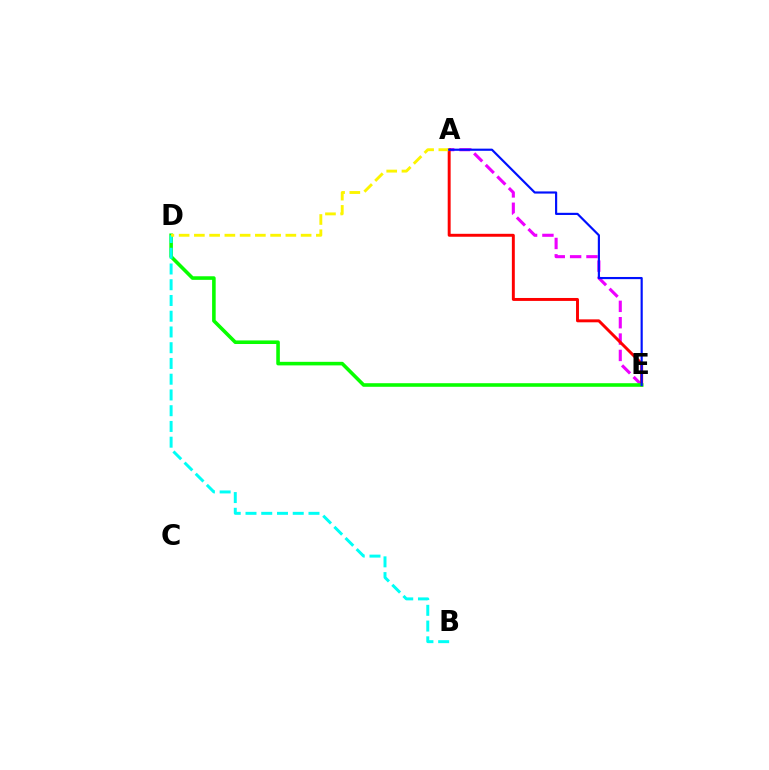{('A', 'E'): [{'color': '#ee00ff', 'line_style': 'dashed', 'thickness': 2.22}, {'color': '#ff0000', 'line_style': 'solid', 'thickness': 2.11}, {'color': '#0010ff', 'line_style': 'solid', 'thickness': 1.56}], ('D', 'E'): [{'color': '#08ff00', 'line_style': 'solid', 'thickness': 2.57}], ('B', 'D'): [{'color': '#00fff6', 'line_style': 'dashed', 'thickness': 2.14}], ('A', 'D'): [{'color': '#fcf500', 'line_style': 'dashed', 'thickness': 2.07}]}